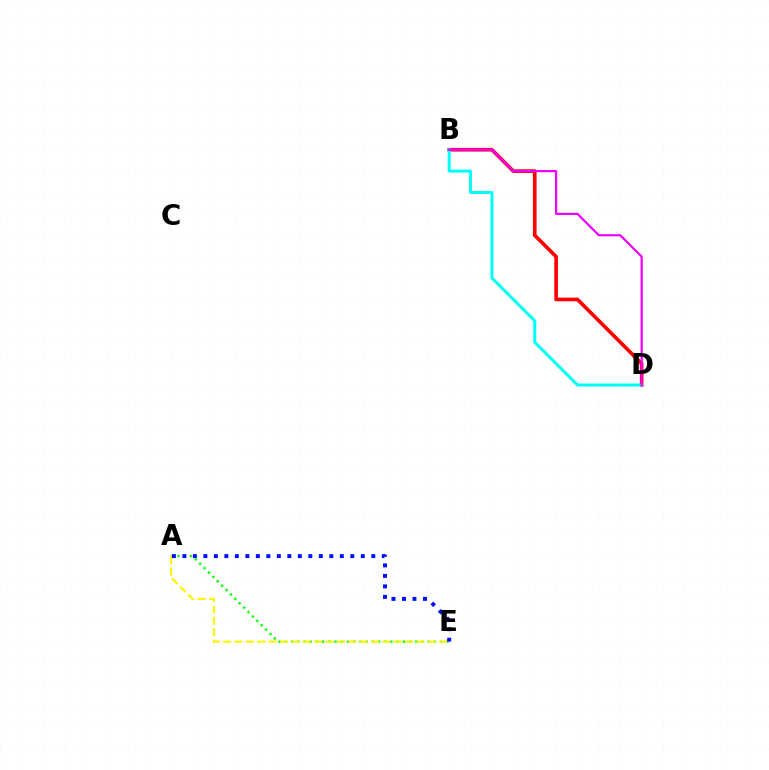{('A', 'E'): [{'color': '#08ff00', 'line_style': 'dotted', 'thickness': 1.69}, {'color': '#fcf500', 'line_style': 'dashed', 'thickness': 1.55}, {'color': '#0010ff', 'line_style': 'dotted', 'thickness': 2.85}], ('B', 'D'): [{'color': '#ff0000', 'line_style': 'solid', 'thickness': 2.64}, {'color': '#00fff6', 'line_style': 'solid', 'thickness': 2.16}, {'color': '#ee00ff', 'line_style': 'solid', 'thickness': 1.58}]}